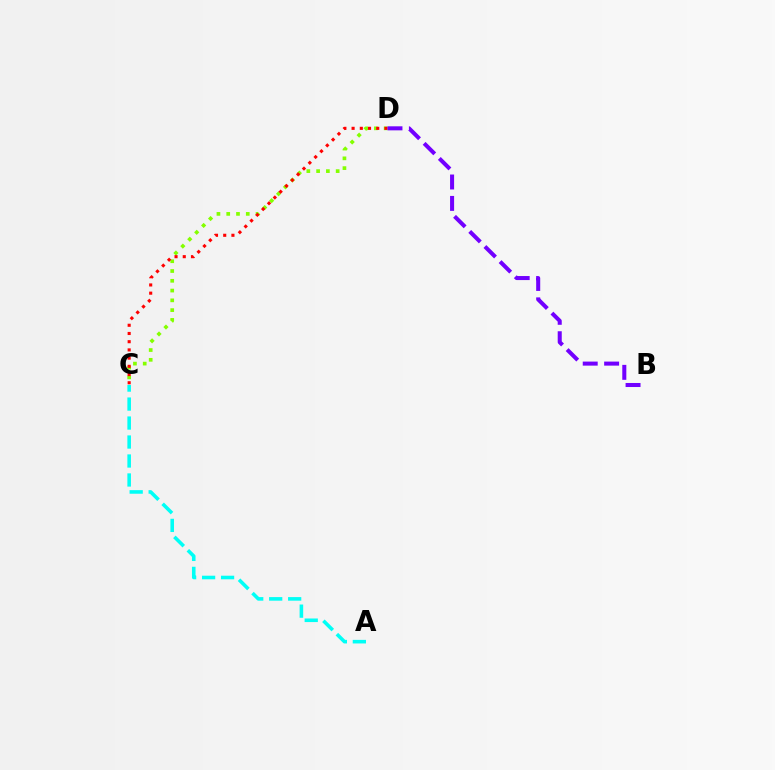{('C', 'D'): [{'color': '#84ff00', 'line_style': 'dotted', 'thickness': 2.66}, {'color': '#ff0000', 'line_style': 'dotted', 'thickness': 2.23}], ('B', 'D'): [{'color': '#7200ff', 'line_style': 'dashed', 'thickness': 2.91}], ('A', 'C'): [{'color': '#00fff6', 'line_style': 'dashed', 'thickness': 2.58}]}